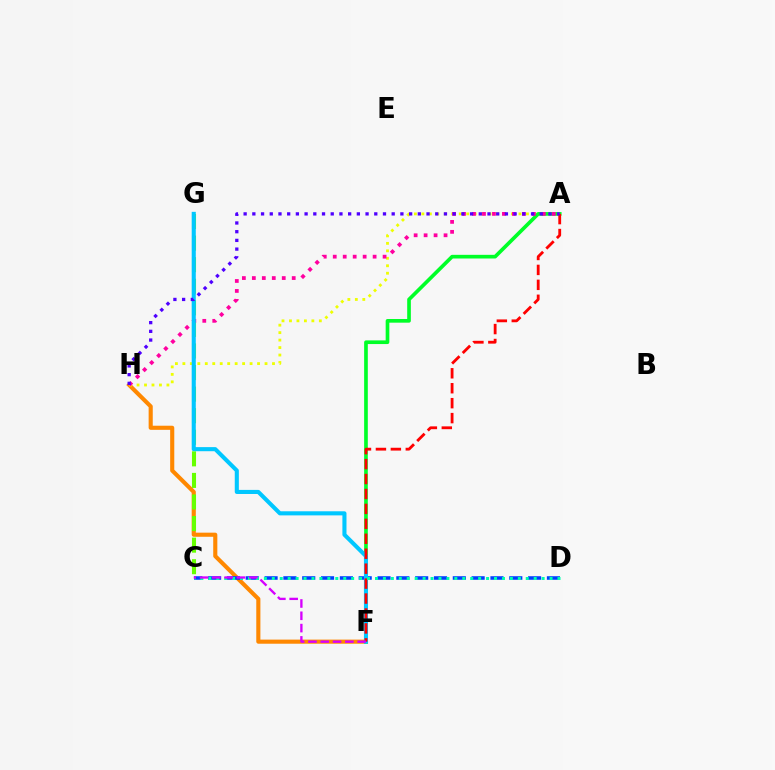{('F', 'H'): [{'color': '#ff8800', 'line_style': 'solid', 'thickness': 2.96}], ('C', 'G'): [{'color': '#66ff00', 'line_style': 'dashed', 'thickness': 2.93}], ('A', 'H'): [{'color': '#eeff00', 'line_style': 'dotted', 'thickness': 2.03}, {'color': '#ff00a0', 'line_style': 'dotted', 'thickness': 2.71}, {'color': '#4f00ff', 'line_style': 'dotted', 'thickness': 2.37}], ('A', 'F'): [{'color': '#00ff27', 'line_style': 'solid', 'thickness': 2.64}, {'color': '#ff0000', 'line_style': 'dashed', 'thickness': 2.03}], ('C', 'D'): [{'color': '#003fff', 'line_style': 'dashed', 'thickness': 2.56}, {'color': '#00ffaf', 'line_style': 'dotted', 'thickness': 2.16}], ('F', 'G'): [{'color': '#00c7ff', 'line_style': 'solid', 'thickness': 2.94}], ('C', 'F'): [{'color': '#d600ff', 'line_style': 'dashed', 'thickness': 1.67}]}